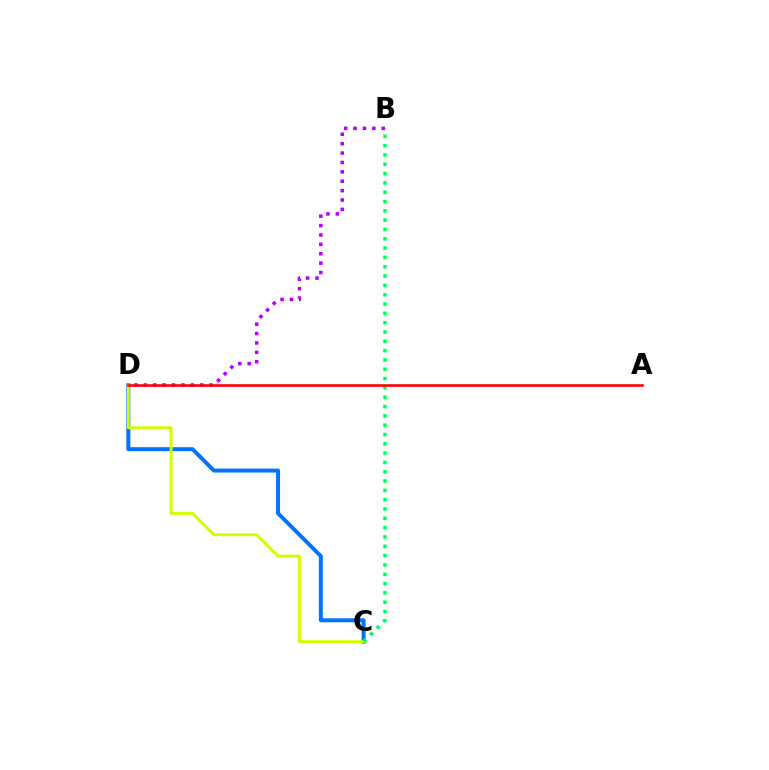{('C', 'D'): [{'color': '#0074ff', 'line_style': 'solid', 'thickness': 2.86}, {'color': '#d1ff00', 'line_style': 'solid', 'thickness': 2.12}], ('B', 'C'): [{'color': '#00ff5c', 'line_style': 'dotted', 'thickness': 2.53}], ('B', 'D'): [{'color': '#b900ff', 'line_style': 'dotted', 'thickness': 2.55}], ('A', 'D'): [{'color': '#ff0000', 'line_style': 'solid', 'thickness': 1.87}]}